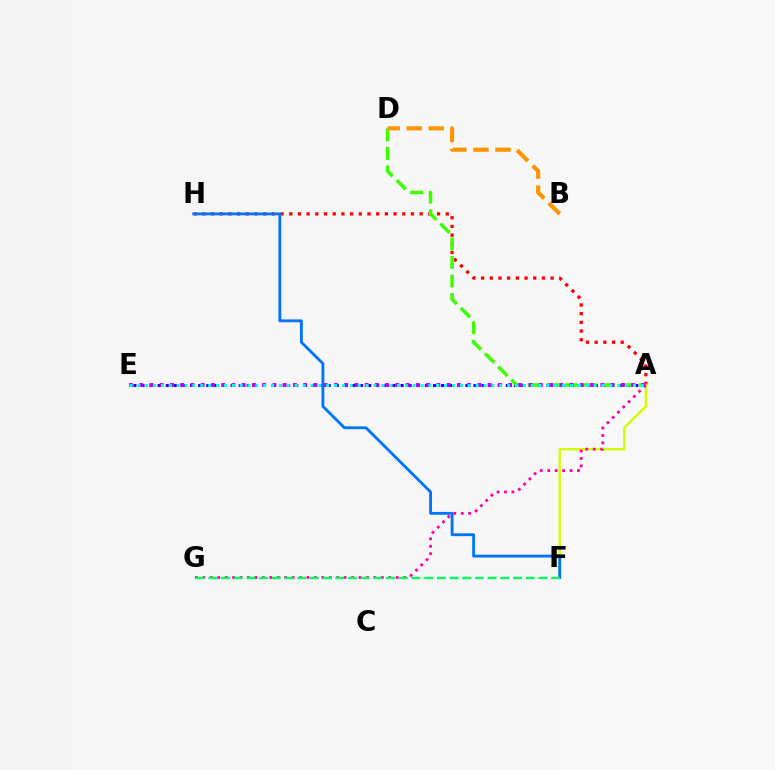{('A', 'E'): [{'color': '#2500ff', 'line_style': 'dotted', 'thickness': 2.2}, {'color': '#b900ff', 'line_style': 'dotted', 'thickness': 2.78}, {'color': '#00fff6', 'line_style': 'dotted', 'thickness': 2.14}], ('A', 'H'): [{'color': '#ff0000', 'line_style': 'dotted', 'thickness': 2.36}], ('A', 'F'): [{'color': '#d1ff00', 'line_style': 'solid', 'thickness': 1.72}], ('A', 'D'): [{'color': '#3dff00', 'line_style': 'dashed', 'thickness': 2.52}], ('A', 'G'): [{'color': '#ff00ac', 'line_style': 'dotted', 'thickness': 2.02}], ('B', 'D'): [{'color': '#ff9400', 'line_style': 'dashed', 'thickness': 2.99}], ('F', 'H'): [{'color': '#0074ff', 'line_style': 'solid', 'thickness': 2.05}], ('F', 'G'): [{'color': '#00ff5c', 'line_style': 'dashed', 'thickness': 1.72}]}